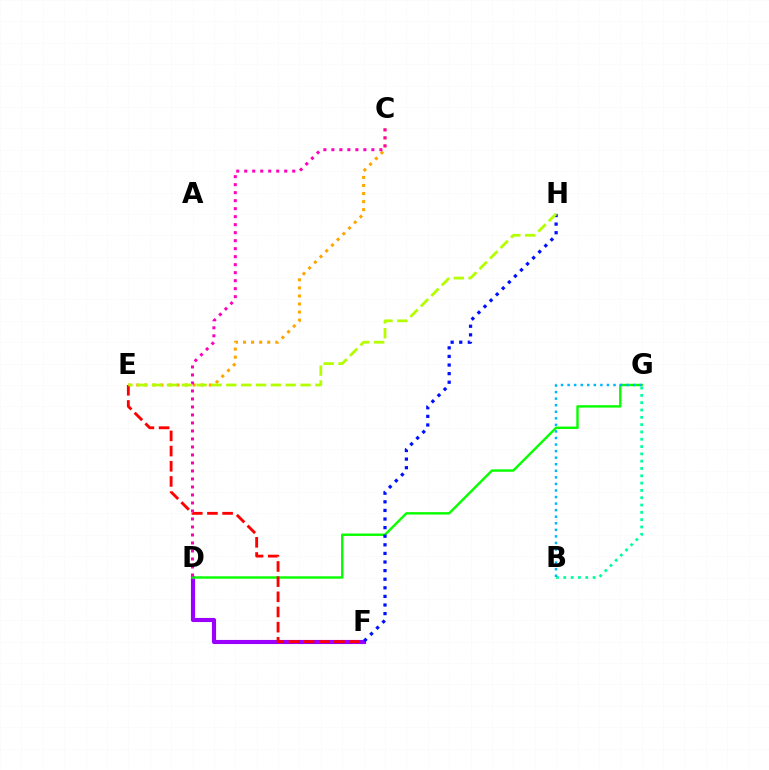{('D', 'F'): [{'color': '#9b00ff', 'line_style': 'solid', 'thickness': 2.97}], ('D', 'G'): [{'color': '#08ff00', 'line_style': 'solid', 'thickness': 1.74}], ('B', 'G'): [{'color': '#00ff9d', 'line_style': 'dotted', 'thickness': 1.99}, {'color': '#00b5ff', 'line_style': 'dotted', 'thickness': 1.78}], ('C', 'E'): [{'color': '#ffa500', 'line_style': 'dotted', 'thickness': 2.19}], ('E', 'F'): [{'color': '#ff0000', 'line_style': 'dashed', 'thickness': 2.06}], ('C', 'D'): [{'color': '#ff00bd', 'line_style': 'dotted', 'thickness': 2.17}], ('F', 'H'): [{'color': '#0010ff', 'line_style': 'dotted', 'thickness': 2.34}], ('E', 'H'): [{'color': '#b3ff00', 'line_style': 'dashed', 'thickness': 2.02}]}